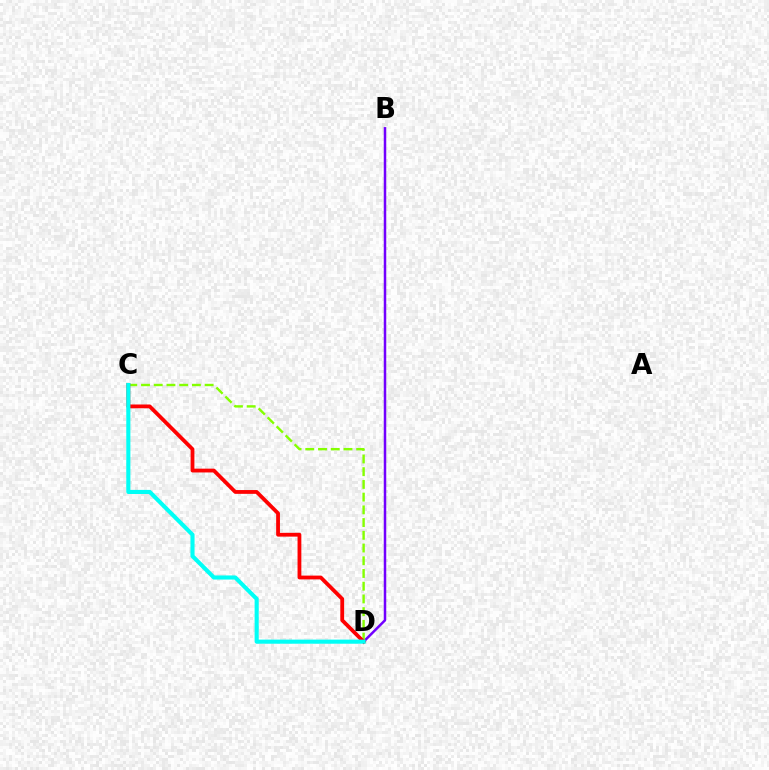{('B', 'D'): [{'color': '#7200ff', 'line_style': 'solid', 'thickness': 1.8}], ('C', 'D'): [{'color': '#84ff00', 'line_style': 'dashed', 'thickness': 1.73}, {'color': '#ff0000', 'line_style': 'solid', 'thickness': 2.73}, {'color': '#00fff6', 'line_style': 'solid', 'thickness': 2.95}]}